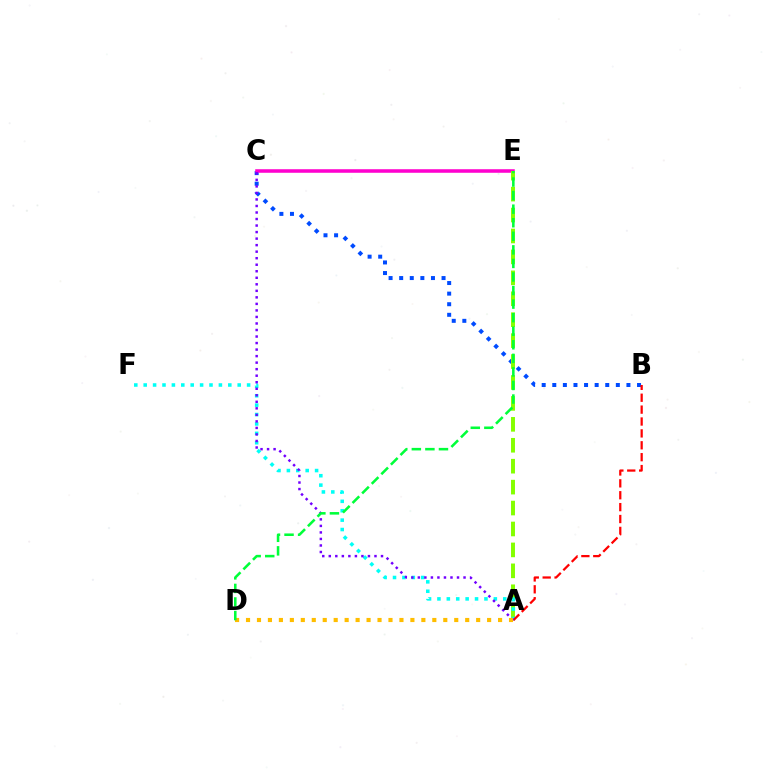{('B', 'C'): [{'color': '#004bff', 'line_style': 'dotted', 'thickness': 2.88}], ('C', 'E'): [{'color': '#ff00cf', 'line_style': 'solid', 'thickness': 2.55}], ('A', 'E'): [{'color': '#84ff00', 'line_style': 'dashed', 'thickness': 2.84}], ('A', 'F'): [{'color': '#00fff6', 'line_style': 'dotted', 'thickness': 2.55}], ('A', 'B'): [{'color': '#ff0000', 'line_style': 'dashed', 'thickness': 1.62}], ('A', 'C'): [{'color': '#7200ff', 'line_style': 'dotted', 'thickness': 1.77}], ('A', 'D'): [{'color': '#ffbd00', 'line_style': 'dotted', 'thickness': 2.98}], ('D', 'E'): [{'color': '#00ff39', 'line_style': 'dashed', 'thickness': 1.84}]}